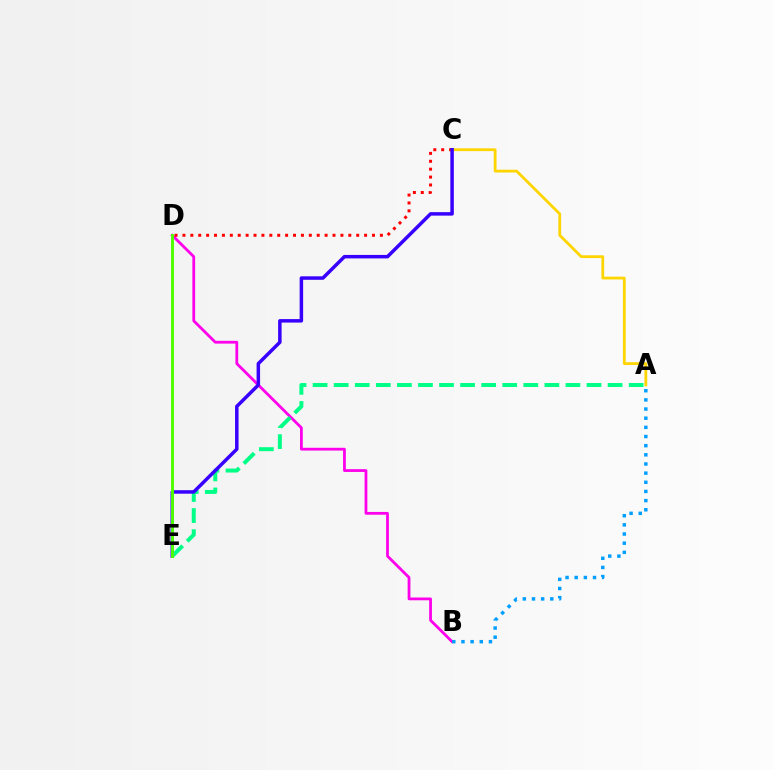{('A', 'C'): [{'color': '#ffd500', 'line_style': 'solid', 'thickness': 2.0}], ('B', 'D'): [{'color': '#ff00ed', 'line_style': 'solid', 'thickness': 2.0}], ('C', 'D'): [{'color': '#ff0000', 'line_style': 'dotted', 'thickness': 2.15}], ('A', 'E'): [{'color': '#00ff86', 'line_style': 'dashed', 'thickness': 2.86}], ('C', 'E'): [{'color': '#3700ff', 'line_style': 'solid', 'thickness': 2.51}], ('A', 'B'): [{'color': '#009eff', 'line_style': 'dotted', 'thickness': 2.49}], ('D', 'E'): [{'color': '#4fff00', 'line_style': 'solid', 'thickness': 2.12}]}